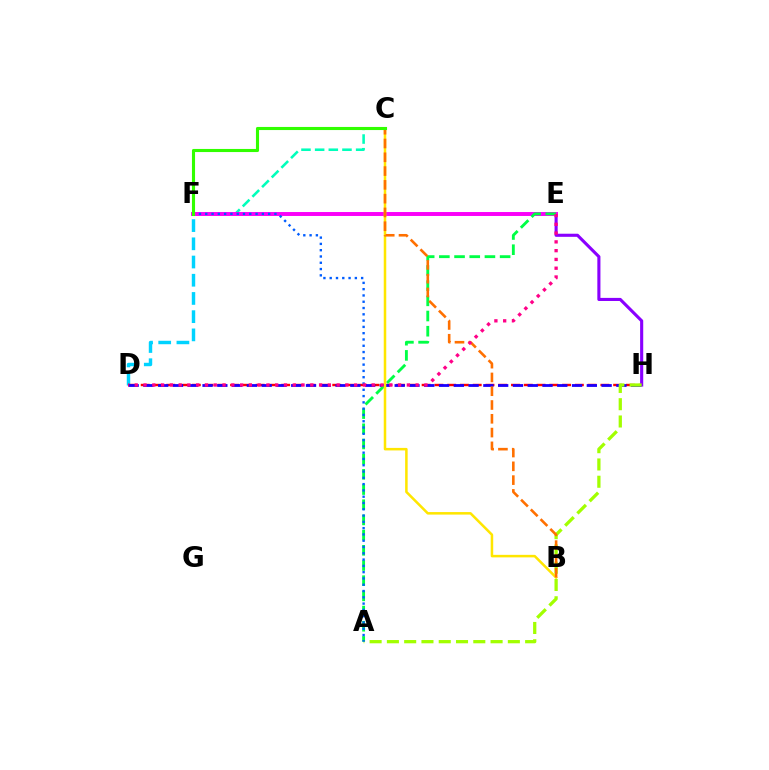{('D', 'F'): [{'color': '#00d3ff', 'line_style': 'dashed', 'thickness': 2.47}], ('D', 'H'): [{'color': '#ff0000', 'line_style': 'dashed', 'thickness': 1.73}, {'color': '#1900ff', 'line_style': 'dashed', 'thickness': 2.01}], ('E', 'H'): [{'color': '#8a00ff', 'line_style': 'solid', 'thickness': 2.23}], ('C', 'F'): [{'color': '#00ffbb', 'line_style': 'dashed', 'thickness': 1.86}, {'color': '#31ff00', 'line_style': 'solid', 'thickness': 2.23}], ('A', 'H'): [{'color': '#a2ff00', 'line_style': 'dashed', 'thickness': 2.35}], ('E', 'F'): [{'color': '#fa00f9', 'line_style': 'solid', 'thickness': 2.83}], ('A', 'E'): [{'color': '#00ff45', 'line_style': 'dashed', 'thickness': 2.06}], ('B', 'C'): [{'color': '#ffe600', 'line_style': 'solid', 'thickness': 1.82}, {'color': '#ff7000', 'line_style': 'dashed', 'thickness': 1.87}], ('A', 'F'): [{'color': '#005dff', 'line_style': 'dotted', 'thickness': 1.71}], ('D', 'E'): [{'color': '#ff0088', 'line_style': 'dotted', 'thickness': 2.38}]}